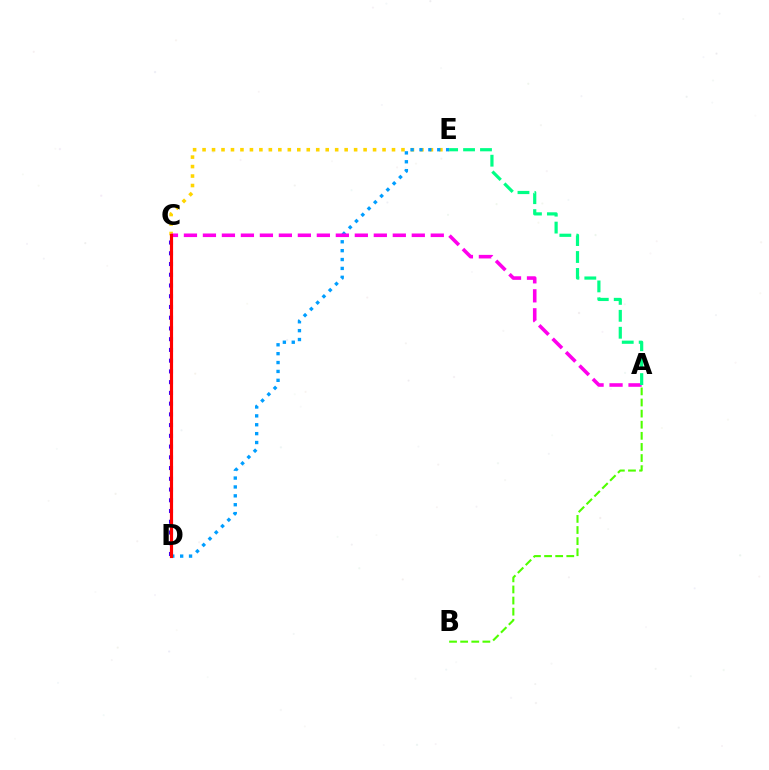{('C', 'E'): [{'color': '#ffd500', 'line_style': 'dotted', 'thickness': 2.57}], ('C', 'D'): [{'color': '#3700ff', 'line_style': 'dotted', 'thickness': 2.92}, {'color': '#ff0000', 'line_style': 'solid', 'thickness': 2.28}], ('D', 'E'): [{'color': '#009eff', 'line_style': 'dotted', 'thickness': 2.41}], ('A', 'C'): [{'color': '#ff00ed', 'line_style': 'dashed', 'thickness': 2.58}], ('A', 'B'): [{'color': '#4fff00', 'line_style': 'dashed', 'thickness': 1.51}], ('A', 'E'): [{'color': '#00ff86', 'line_style': 'dashed', 'thickness': 2.3}]}